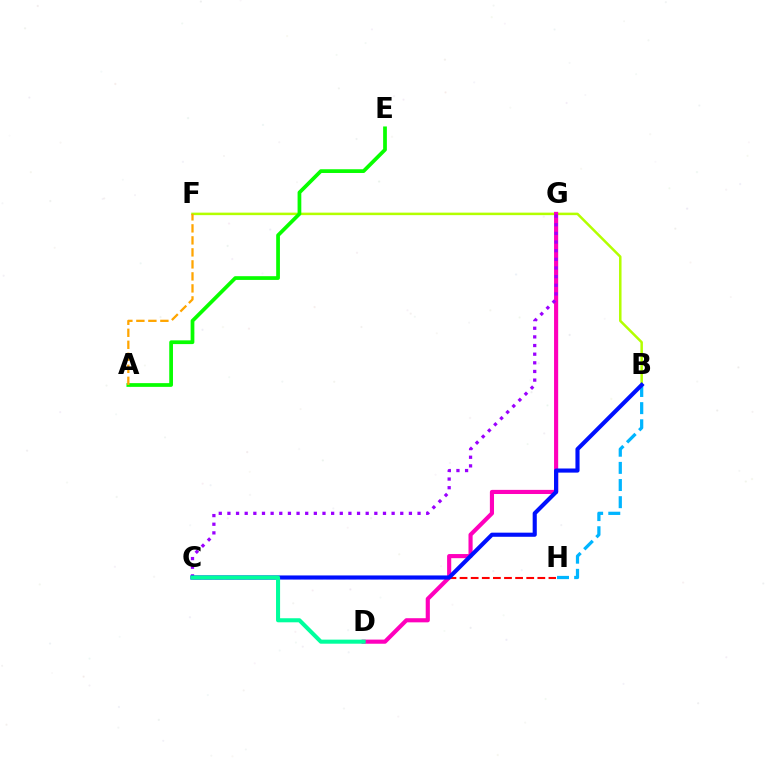{('B', 'F'): [{'color': '#b3ff00', 'line_style': 'solid', 'thickness': 1.8}], ('D', 'G'): [{'color': '#ff00bd', 'line_style': 'solid', 'thickness': 2.97}], ('C', 'G'): [{'color': '#9b00ff', 'line_style': 'dotted', 'thickness': 2.35}], ('C', 'H'): [{'color': '#ff0000', 'line_style': 'dashed', 'thickness': 1.51}], ('A', 'E'): [{'color': '#08ff00', 'line_style': 'solid', 'thickness': 2.69}], ('B', 'H'): [{'color': '#00b5ff', 'line_style': 'dashed', 'thickness': 2.33}], ('B', 'C'): [{'color': '#0010ff', 'line_style': 'solid', 'thickness': 2.97}], ('A', 'F'): [{'color': '#ffa500', 'line_style': 'dashed', 'thickness': 1.63}], ('C', 'D'): [{'color': '#00ff9d', 'line_style': 'solid', 'thickness': 2.93}]}